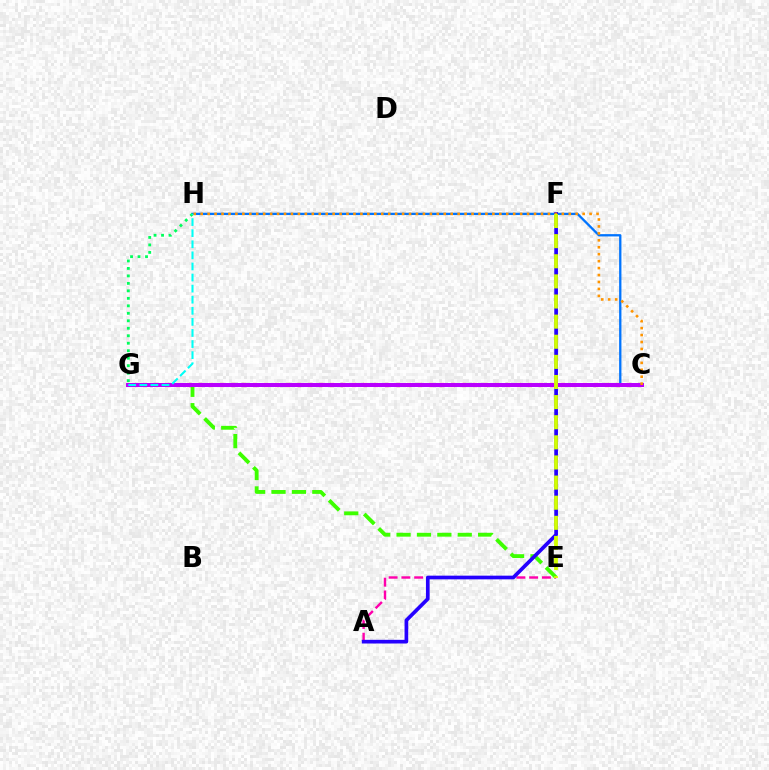{('E', 'G'): [{'color': '#3dff00', 'line_style': 'dashed', 'thickness': 2.77}], ('A', 'E'): [{'color': '#ff00ac', 'line_style': 'dashed', 'thickness': 1.74}], ('C', 'G'): [{'color': '#ff0000', 'line_style': 'dotted', 'thickness': 2.99}, {'color': '#b900ff', 'line_style': 'solid', 'thickness': 2.87}], ('C', 'H'): [{'color': '#0074ff', 'line_style': 'solid', 'thickness': 1.66}, {'color': '#ff9400', 'line_style': 'dotted', 'thickness': 1.89}], ('A', 'F'): [{'color': '#2500ff', 'line_style': 'solid', 'thickness': 2.65}], ('G', 'H'): [{'color': '#00ff5c', 'line_style': 'dotted', 'thickness': 2.03}, {'color': '#00fff6', 'line_style': 'dashed', 'thickness': 1.51}], ('E', 'F'): [{'color': '#d1ff00', 'line_style': 'dashed', 'thickness': 2.73}]}